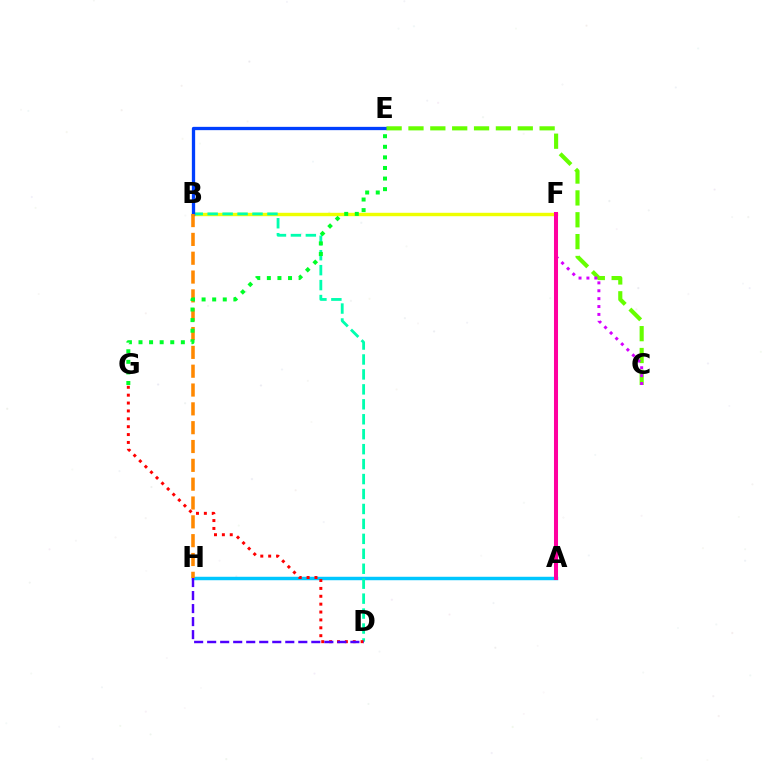{('B', 'F'): [{'color': '#eeff00', 'line_style': 'solid', 'thickness': 2.46}], ('A', 'H'): [{'color': '#00c7ff', 'line_style': 'solid', 'thickness': 2.48}], ('B', 'D'): [{'color': '#00ffaf', 'line_style': 'dashed', 'thickness': 2.03}], ('D', 'G'): [{'color': '#ff0000', 'line_style': 'dotted', 'thickness': 2.14}], ('B', 'E'): [{'color': '#003fff', 'line_style': 'solid', 'thickness': 2.37}], ('D', 'H'): [{'color': '#4f00ff', 'line_style': 'dashed', 'thickness': 1.77}], ('C', 'E'): [{'color': '#66ff00', 'line_style': 'dashed', 'thickness': 2.97}], ('B', 'H'): [{'color': '#ff8800', 'line_style': 'dashed', 'thickness': 2.56}], ('C', 'F'): [{'color': '#d600ff', 'line_style': 'dotted', 'thickness': 2.14}], ('E', 'G'): [{'color': '#00ff27', 'line_style': 'dotted', 'thickness': 2.88}], ('A', 'F'): [{'color': '#ff00a0', 'line_style': 'solid', 'thickness': 2.91}]}